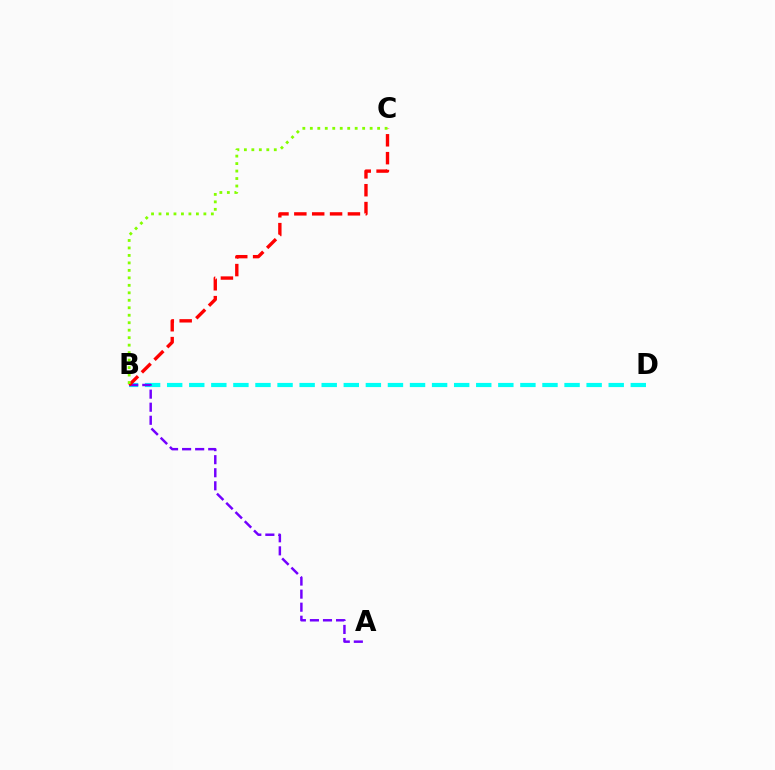{('B', 'D'): [{'color': '#00fff6', 'line_style': 'dashed', 'thickness': 3.0}], ('A', 'B'): [{'color': '#7200ff', 'line_style': 'dashed', 'thickness': 1.77}], ('B', 'C'): [{'color': '#ff0000', 'line_style': 'dashed', 'thickness': 2.43}, {'color': '#84ff00', 'line_style': 'dotted', 'thickness': 2.03}]}